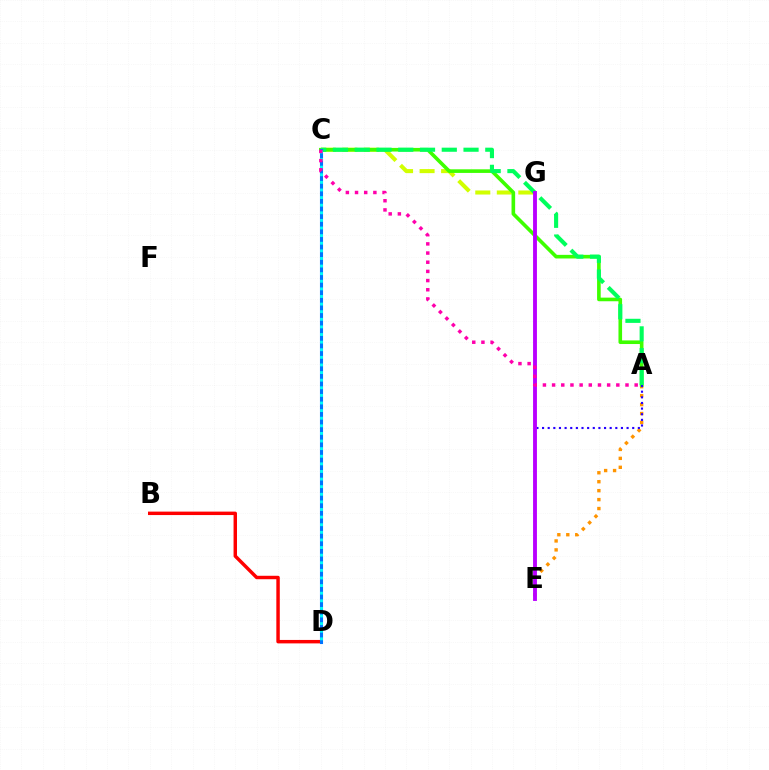{('A', 'E'): [{'color': '#ff9400', 'line_style': 'dotted', 'thickness': 2.43}, {'color': '#2500ff', 'line_style': 'dotted', 'thickness': 1.53}], ('C', 'G'): [{'color': '#d1ff00', 'line_style': 'dashed', 'thickness': 2.92}], ('A', 'C'): [{'color': '#3dff00', 'line_style': 'solid', 'thickness': 2.61}, {'color': '#00ff5c', 'line_style': 'dashed', 'thickness': 2.96}, {'color': '#ff00ac', 'line_style': 'dotted', 'thickness': 2.49}], ('E', 'G'): [{'color': '#b900ff', 'line_style': 'solid', 'thickness': 2.78}], ('B', 'D'): [{'color': '#ff0000', 'line_style': 'solid', 'thickness': 2.48}], ('C', 'D'): [{'color': '#0074ff', 'line_style': 'solid', 'thickness': 2.22}, {'color': '#00fff6', 'line_style': 'dotted', 'thickness': 2.07}]}